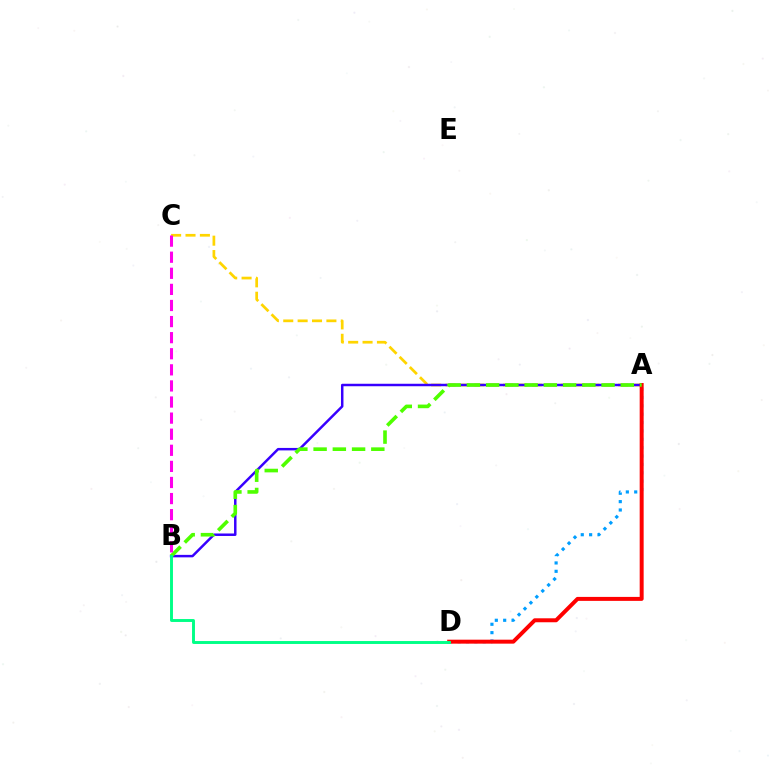{('A', 'C'): [{'color': '#ffd500', 'line_style': 'dashed', 'thickness': 1.95}], ('A', 'B'): [{'color': '#3700ff', 'line_style': 'solid', 'thickness': 1.78}, {'color': '#4fff00', 'line_style': 'dashed', 'thickness': 2.61}], ('A', 'D'): [{'color': '#009eff', 'line_style': 'dotted', 'thickness': 2.27}, {'color': '#ff0000', 'line_style': 'solid', 'thickness': 2.85}], ('B', 'D'): [{'color': '#00ff86', 'line_style': 'solid', 'thickness': 2.1}], ('B', 'C'): [{'color': '#ff00ed', 'line_style': 'dashed', 'thickness': 2.19}]}